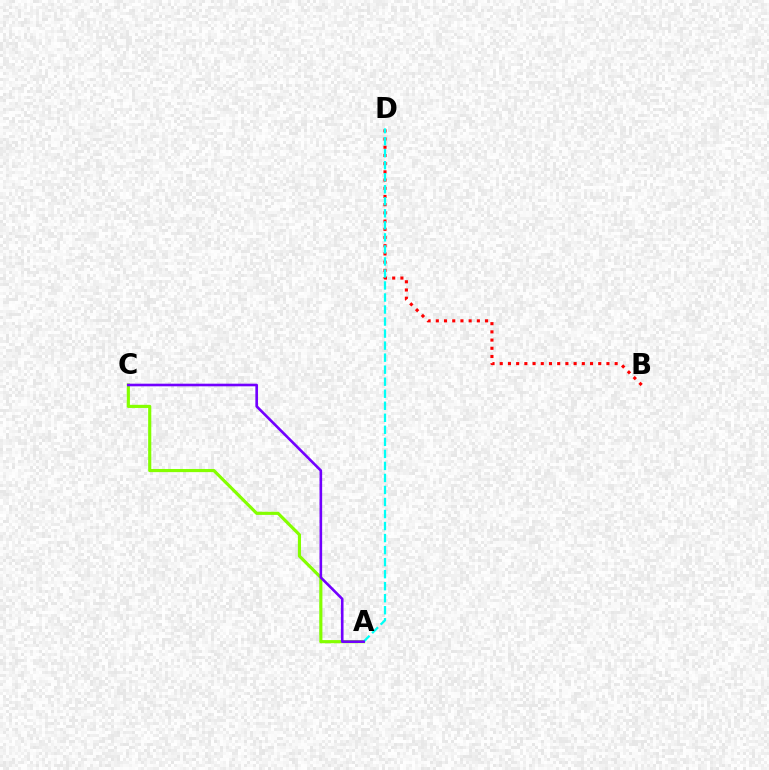{('B', 'D'): [{'color': '#ff0000', 'line_style': 'dotted', 'thickness': 2.23}], ('A', 'C'): [{'color': '#84ff00', 'line_style': 'solid', 'thickness': 2.26}, {'color': '#7200ff', 'line_style': 'solid', 'thickness': 1.89}], ('A', 'D'): [{'color': '#00fff6', 'line_style': 'dashed', 'thickness': 1.63}]}